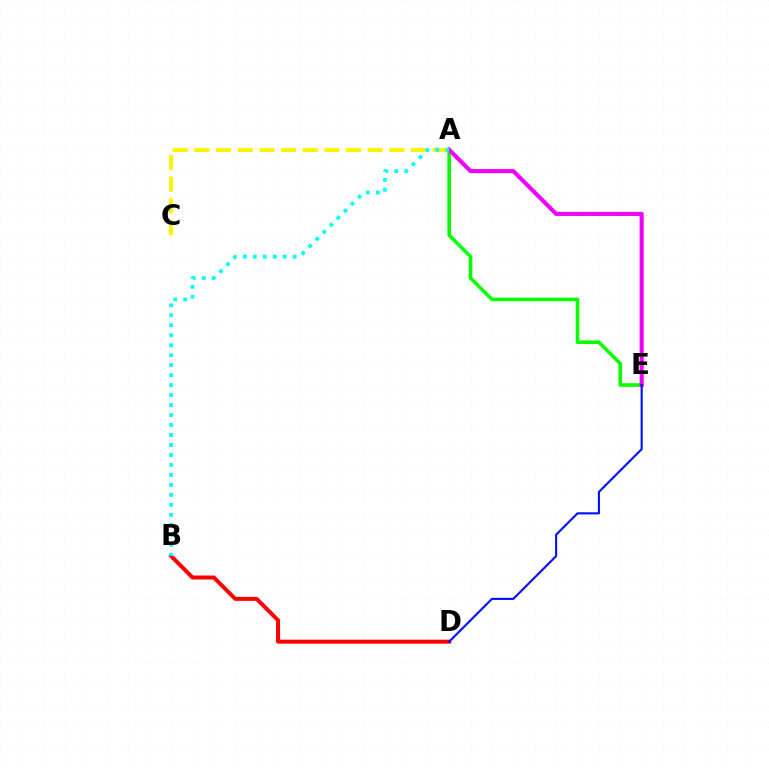{('A', 'E'): [{'color': '#08ff00', 'line_style': 'solid', 'thickness': 2.58}, {'color': '#ee00ff', 'line_style': 'solid', 'thickness': 2.94}], ('B', 'D'): [{'color': '#ff0000', 'line_style': 'solid', 'thickness': 2.87}], ('D', 'E'): [{'color': '#0010ff', 'line_style': 'solid', 'thickness': 1.53}], ('A', 'C'): [{'color': '#fcf500', 'line_style': 'dashed', 'thickness': 2.94}], ('A', 'B'): [{'color': '#00fff6', 'line_style': 'dotted', 'thickness': 2.71}]}